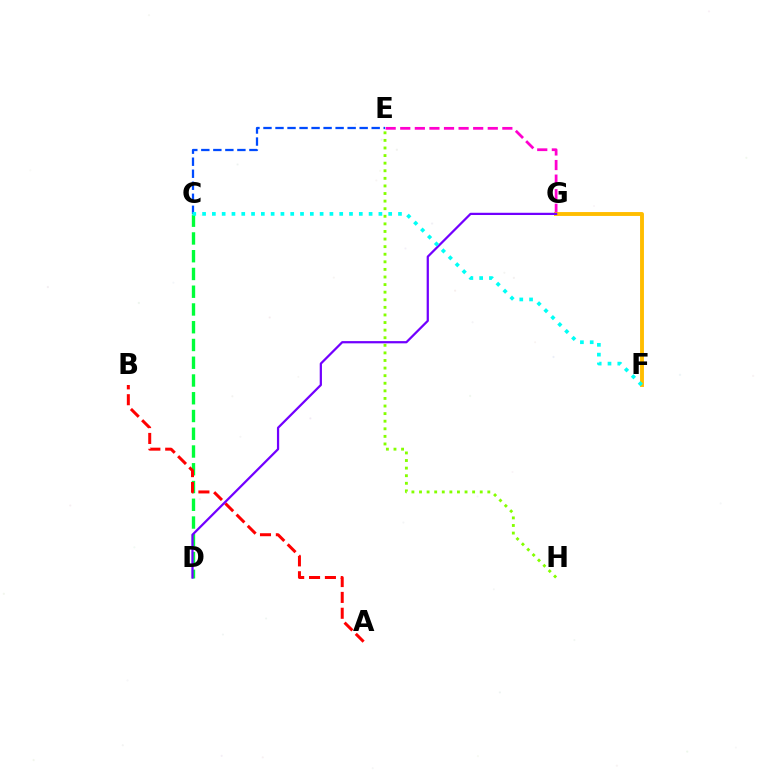{('C', 'D'): [{'color': '#00ff39', 'line_style': 'dashed', 'thickness': 2.41}], ('C', 'E'): [{'color': '#004bff', 'line_style': 'dashed', 'thickness': 1.63}], ('A', 'B'): [{'color': '#ff0000', 'line_style': 'dashed', 'thickness': 2.15}], ('E', 'G'): [{'color': '#ff00cf', 'line_style': 'dashed', 'thickness': 1.98}], ('F', 'G'): [{'color': '#ffbd00', 'line_style': 'solid', 'thickness': 2.8}], ('D', 'G'): [{'color': '#7200ff', 'line_style': 'solid', 'thickness': 1.61}], ('E', 'H'): [{'color': '#84ff00', 'line_style': 'dotted', 'thickness': 2.06}], ('C', 'F'): [{'color': '#00fff6', 'line_style': 'dotted', 'thickness': 2.66}]}